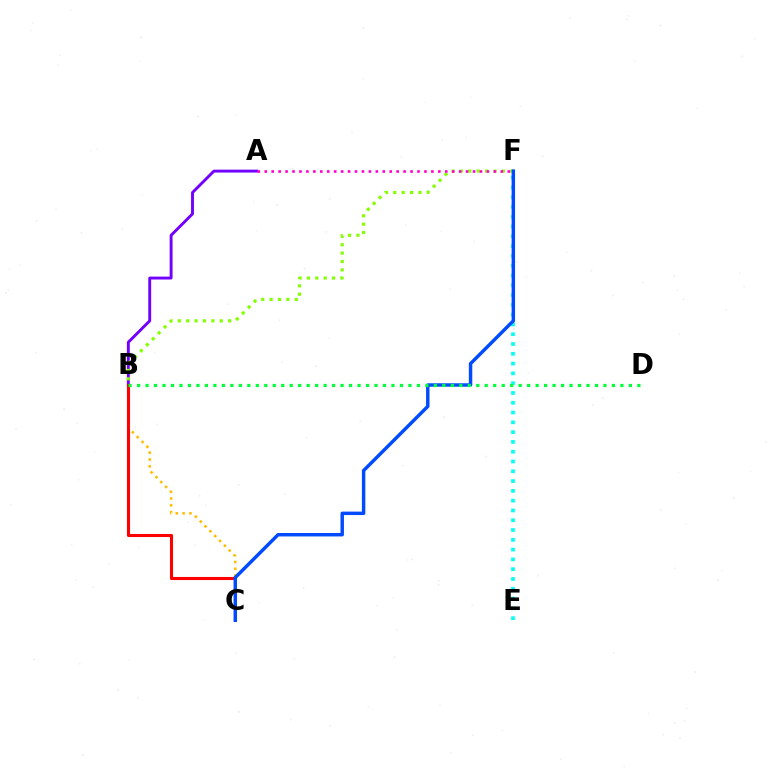{('A', 'B'): [{'color': '#7200ff', 'line_style': 'solid', 'thickness': 2.09}], ('E', 'F'): [{'color': '#00fff6', 'line_style': 'dotted', 'thickness': 2.66}], ('B', 'C'): [{'color': '#ffbd00', 'line_style': 'dotted', 'thickness': 1.86}, {'color': '#ff0000', 'line_style': 'solid', 'thickness': 2.22}], ('B', 'F'): [{'color': '#84ff00', 'line_style': 'dotted', 'thickness': 2.28}], ('C', 'F'): [{'color': '#004bff', 'line_style': 'solid', 'thickness': 2.48}], ('A', 'F'): [{'color': '#ff00cf', 'line_style': 'dotted', 'thickness': 1.89}], ('B', 'D'): [{'color': '#00ff39', 'line_style': 'dotted', 'thickness': 2.3}]}